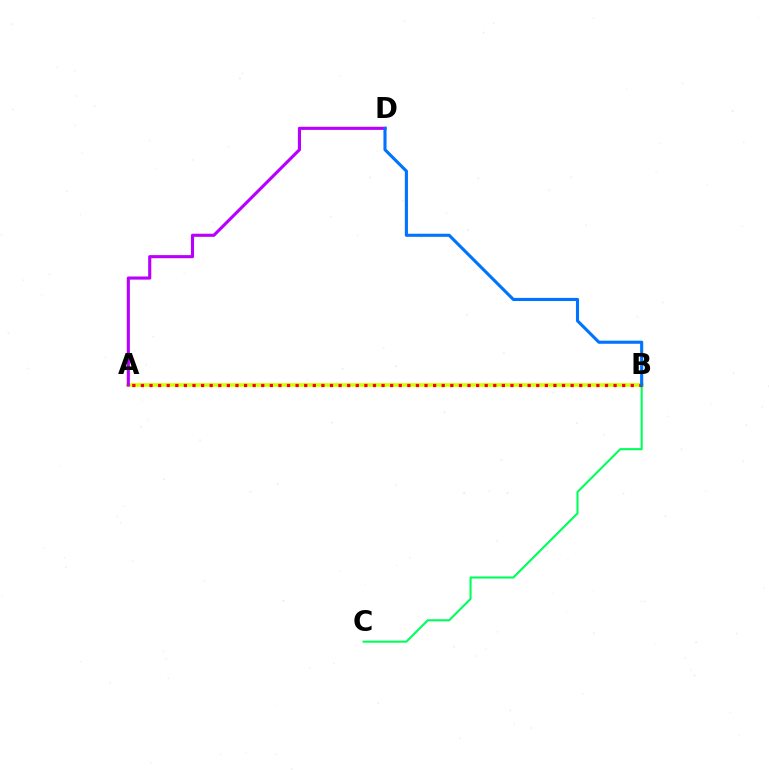{('B', 'C'): [{'color': '#00ff5c', 'line_style': 'solid', 'thickness': 1.51}], ('A', 'B'): [{'color': '#d1ff00', 'line_style': 'solid', 'thickness': 2.62}, {'color': '#ff0000', 'line_style': 'dotted', 'thickness': 2.33}], ('A', 'D'): [{'color': '#b900ff', 'line_style': 'solid', 'thickness': 2.25}], ('B', 'D'): [{'color': '#0074ff', 'line_style': 'solid', 'thickness': 2.24}]}